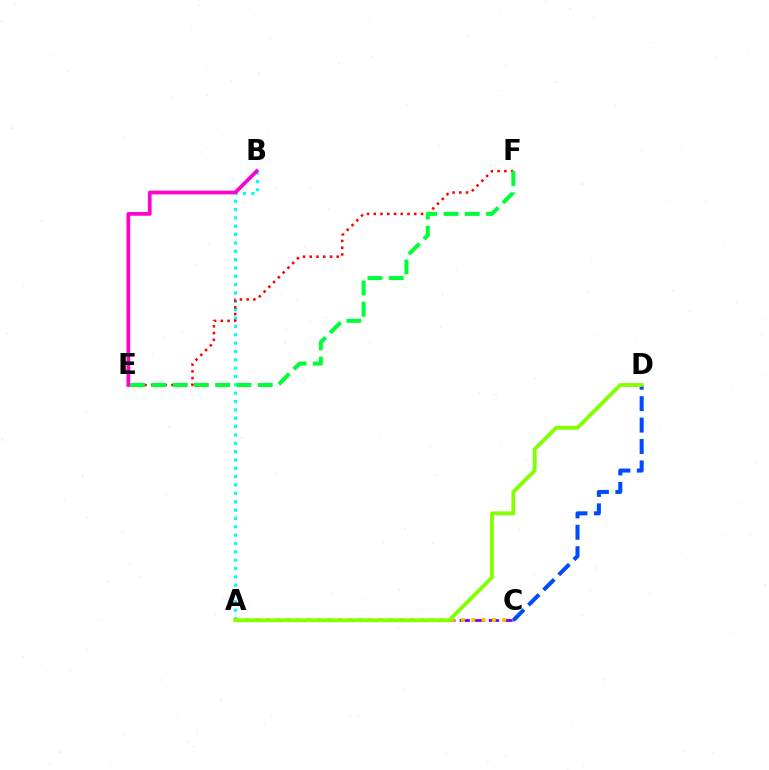{('A', 'B'): [{'color': '#00fff6', 'line_style': 'dotted', 'thickness': 2.27}], ('C', 'D'): [{'color': '#004bff', 'line_style': 'dashed', 'thickness': 2.91}], ('A', 'C'): [{'color': '#7200ff', 'line_style': 'dashed', 'thickness': 1.97}, {'color': '#ffbd00', 'line_style': 'dotted', 'thickness': 2.79}], ('E', 'F'): [{'color': '#ff0000', 'line_style': 'dotted', 'thickness': 1.83}, {'color': '#00ff39', 'line_style': 'dashed', 'thickness': 2.89}], ('B', 'E'): [{'color': '#ff00cf', 'line_style': 'solid', 'thickness': 2.67}], ('A', 'D'): [{'color': '#84ff00', 'line_style': 'solid', 'thickness': 2.76}]}